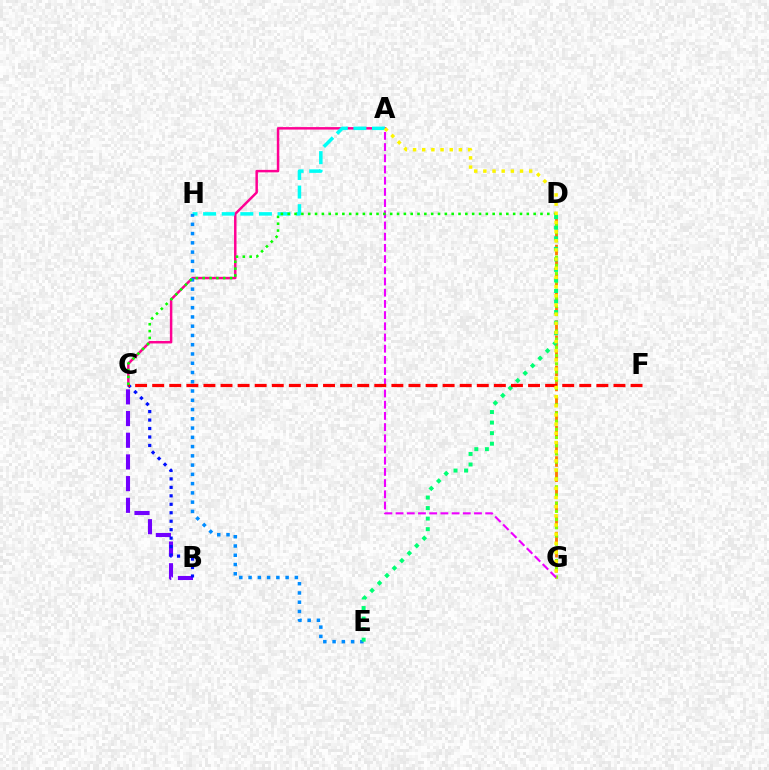{('D', 'G'): [{'color': '#ff7c00', 'line_style': 'dashed', 'thickness': 2.05}, {'color': '#84ff00', 'line_style': 'dotted', 'thickness': 2.23}], ('A', 'C'): [{'color': '#ff0094', 'line_style': 'solid', 'thickness': 1.78}], ('B', 'C'): [{'color': '#7200ff', 'line_style': 'dashed', 'thickness': 2.95}, {'color': '#0010ff', 'line_style': 'dotted', 'thickness': 2.3}], ('A', 'H'): [{'color': '#00fff6', 'line_style': 'dashed', 'thickness': 2.53}], ('E', 'H'): [{'color': '#008cff', 'line_style': 'dotted', 'thickness': 2.52}], ('D', 'E'): [{'color': '#00ff74', 'line_style': 'dotted', 'thickness': 2.87}], ('A', 'G'): [{'color': '#ee00ff', 'line_style': 'dashed', 'thickness': 1.52}, {'color': '#fcf500', 'line_style': 'dotted', 'thickness': 2.49}], ('C', 'F'): [{'color': '#ff0000', 'line_style': 'dashed', 'thickness': 2.32}], ('C', 'D'): [{'color': '#08ff00', 'line_style': 'dotted', 'thickness': 1.86}]}